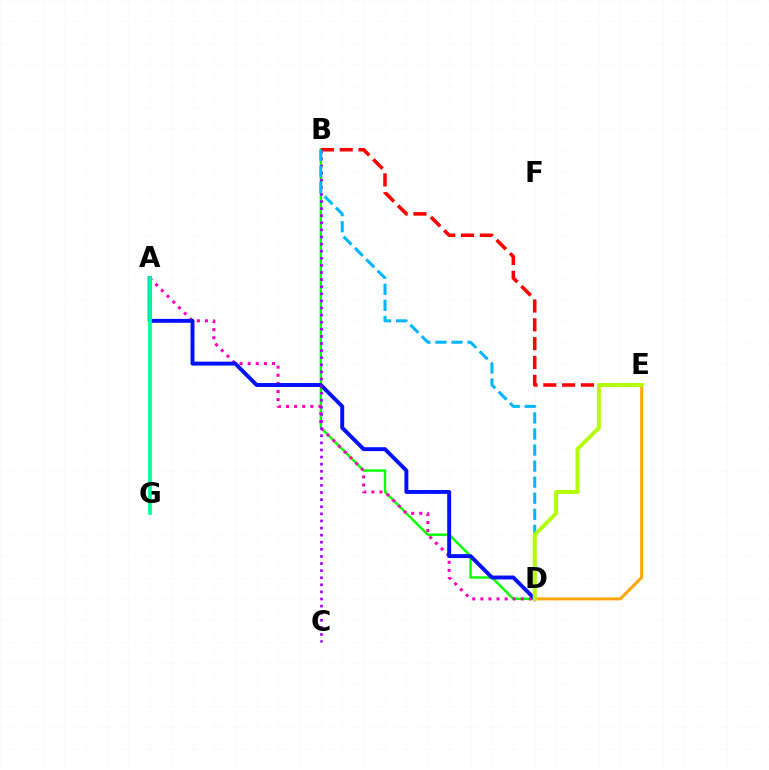{('B', 'D'): [{'color': '#08ff00', 'line_style': 'solid', 'thickness': 1.73}, {'color': '#00b5ff', 'line_style': 'dashed', 'thickness': 2.18}], ('B', 'E'): [{'color': '#ff0000', 'line_style': 'dashed', 'thickness': 2.56}], ('A', 'D'): [{'color': '#ff00bd', 'line_style': 'dotted', 'thickness': 2.2}, {'color': '#0010ff', 'line_style': 'solid', 'thickness': 2.82}], ('D', 'E'): [{'color': '#ffa500', 'line_style': 'solid', 'thickness': 2.14}, {'color': '#b3ff00', 'line_style': 'solid', 'thickness': 2.85}], ('B', 'C'): [{'color': '#9b00ff', 'line_style': 'dotted', 'thickness': 1.93}], ('A', 'G'): [{'color': '#00ff9d', 'line_style': 'solid', 'thickness': 2.69}]}